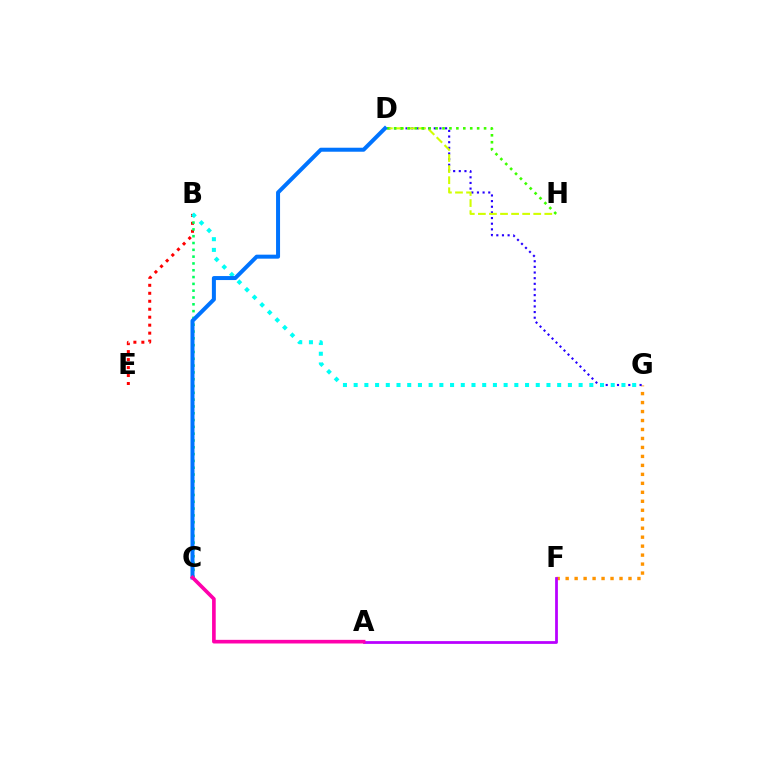{('B', 'E'): [{'color': '#ff0000', 'line_style': 'dotted', 'thickness': 2.17}], ('F', 'G'): [{'color': '#ff9400', 'line_style': 'dotted', 'thickness': 2.44}], ('A', 'F'): [{'color': '#b900ff', 'line_style': 'solid', 'thickness': 1.99}], ('B', 'C'): [{'color': '#00ff5c', 'line_style': 'dotted', 'thickness': 1.85}], ('D', 'G'): [{'color': '#2500ff', 'line_style': 'dotted', 'thickness': 1.53}], ('D', 'H'): [{'color': '#d1ff00', 'line_style': 'dashed', 'thickness': 1.5}, {'color': '#3dff00', 'line_style': 'dotted', 'thickness': 1.88}], ('B', 'G'): [{'color': '#00fff6', 'line_style': 'dotted', 'thickness': 2.91}], ('C', 'D'): [{'color': '#0074ff', 'line_style': 'solid', 'thickness': 2.88}], ('A', 'C'): [{'color': '#ff00ac', 'line_style': 'solid', 'thickness': 2.62}]}